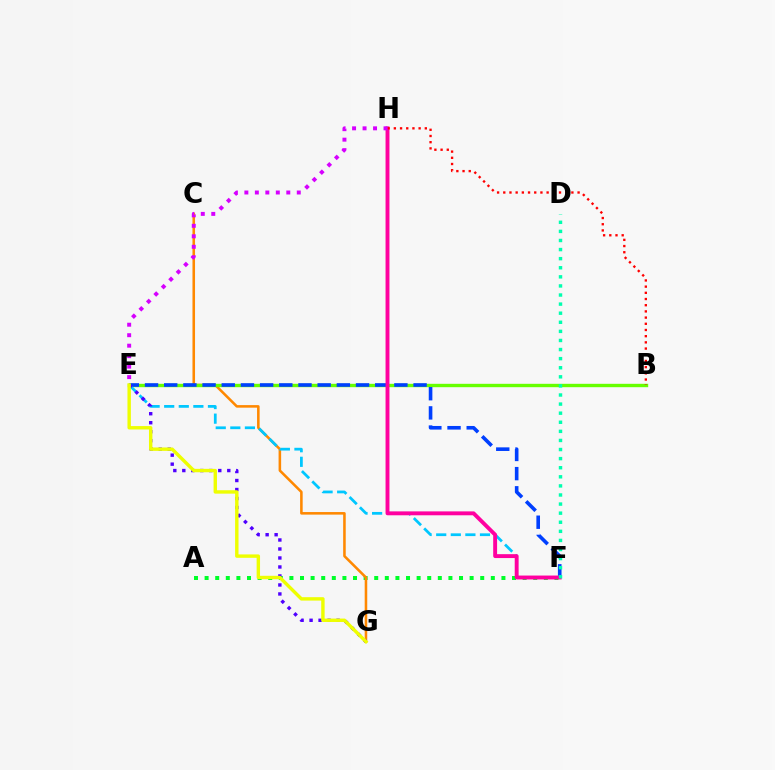{('A', 'F'): [{'color': '#00ff27', 'line_style': 'dotted', 'thickness': 2.88}], ('C', 'G'): [{'color': '#ff8800', 'line_style': 'solid', 'thickness': 1.84}], ('B', 'E'): [{'color': '#66ff00', 'line_style': 'solid', 'thickness': 2.44}], ('E', 'F'): [{'color': '#003fff', 'line_style': 'dashed', 'thickness': 2.61}, {'color': '#00c7ff', 'line_style': 'dashed', 'thickness': 1.98}], ('E', 'G'): [{'color': '#4f00ff', 'line_style': 'dotted', 'thickness': 2.44}, {'color': '#eeff00', 'line_style': 'solid', 'thickness': 2.45}], ('F', 'H'): [{'color': '#ff00a0', 'line_style': 'solid', 'thickness': 2.8}], ('B', 'H'): [{'color': '#ff0000', 'line_style': 'dotted', 'thickness': 1.68}], ('D', 'F'): [{'color': '#00ffaf', 'line_style': 'dotted', 'thickness': 2.47}], ('E', 'H'): [{'color': '#d600ff', 'line_style': 'dotted', 'thickness': 2.85}]}